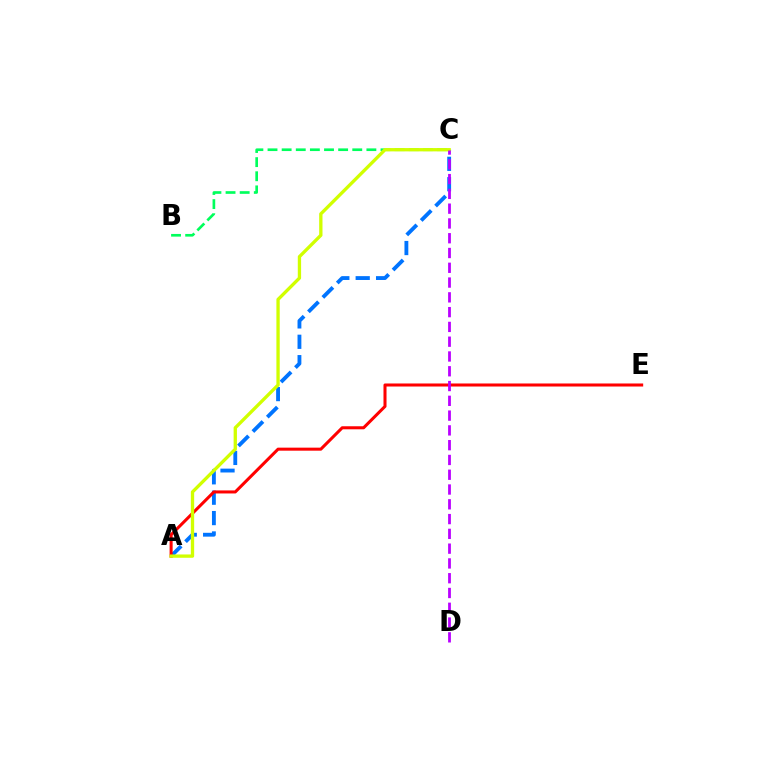{('A', 'C'): [{'color': '#0074ff', 'line_style': 'dashed', 'thickness': 2.77}, {'color': '#d1ff00', 'line_style': 'solid', 'thickness': 2.39}], ('B', 'C'): [{'color': '#00ff5c', 'line_style': 'dashed', 'thickness': 1.92}], ('A', 'E'): [{'color': '#ff0000', 'line_style': 'solid', 'thickness': 2.19}], ('C', 'D'): [{'color': '#b900ff', 'line_style': 'dashed', 'thickness': 2.01}]}